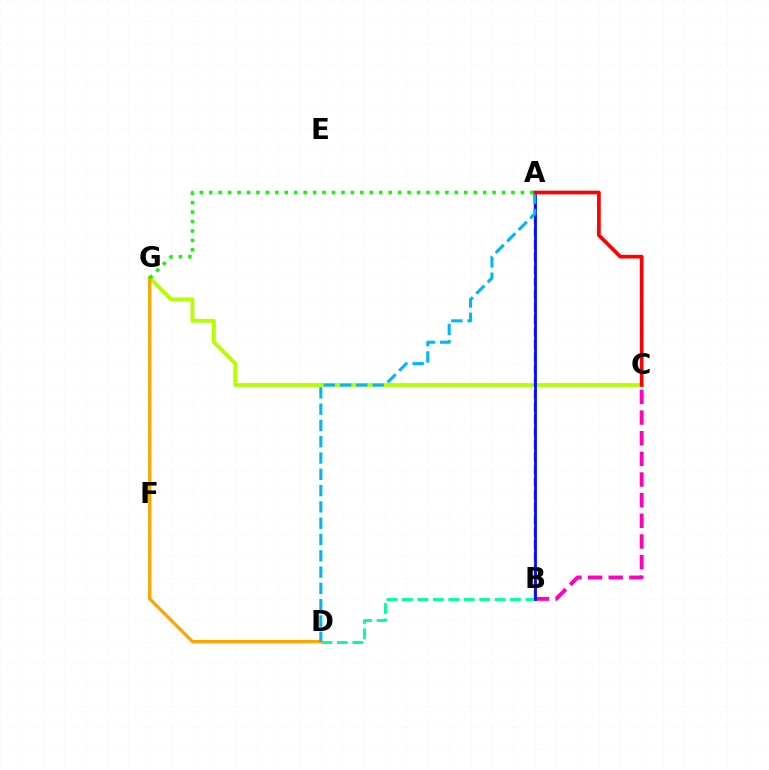{('B', 'D'): [{'color': '#00ff9d', 'line_style': 'dashed', 'thickness': 2.1}], ('C', 'G'): [{'color': '#b3ff00', 'line_style': 'solid', 'thickness': 2.74}], ('A', 'B'): [{'color': '#9b00ff', 'line_style': 'dashed', 'thickness': 1.7}, {'color': '#0010ff', 'line_style': 'solid', 'thickness': 2.03}], ('D', 'G'): [{'color': '#ffa500', 'line_style': 'solid', 'thickness': 2.4}], ('B', 'C'): [{'color': '#ff00bd', 'line_style': 'dashed', 'thickness': 2.81}], ('A', 'D'): [{'color': '#00b5ff', 'line_style': 'dashed', 'thickness': 2.21}], ('A', 'C'): [{'color': '#ff0000', 'line_style': 'solid', 'thickness': 2.66}], ('A', 'G'): [{'color': '#08ff00', 'line_style': 'dotted', 'thickness': 2.57}]}